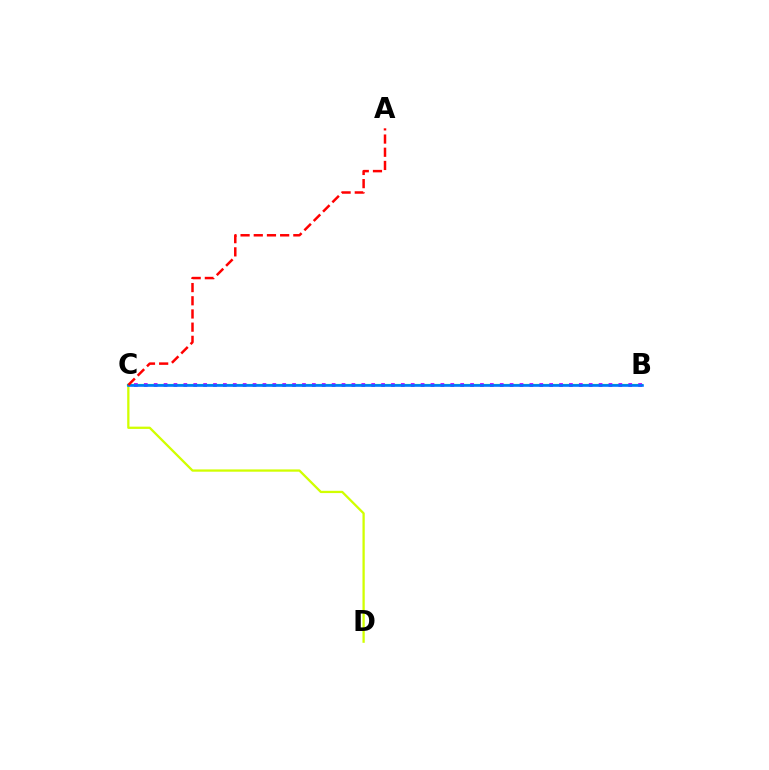{('C', 'D'): [{'color': '#d1ff00', 'line_style': 'solid', 'thickness': 1.64}], ('B', 'C'): [{'color': '#00ff5c', 'line_style': 'solid', 'thickness': 1.56}, {'color': '#b900ff', 'line_style': 'dotted', 'thickness': 2.69}, {'color': '#0074ff', 'line_style': 'solid', 'thickness': 1.87}], ('A', 'C'): [{'color': '#ff0000', 'line_style': 'dashed', 'thickness': 1.79}]}